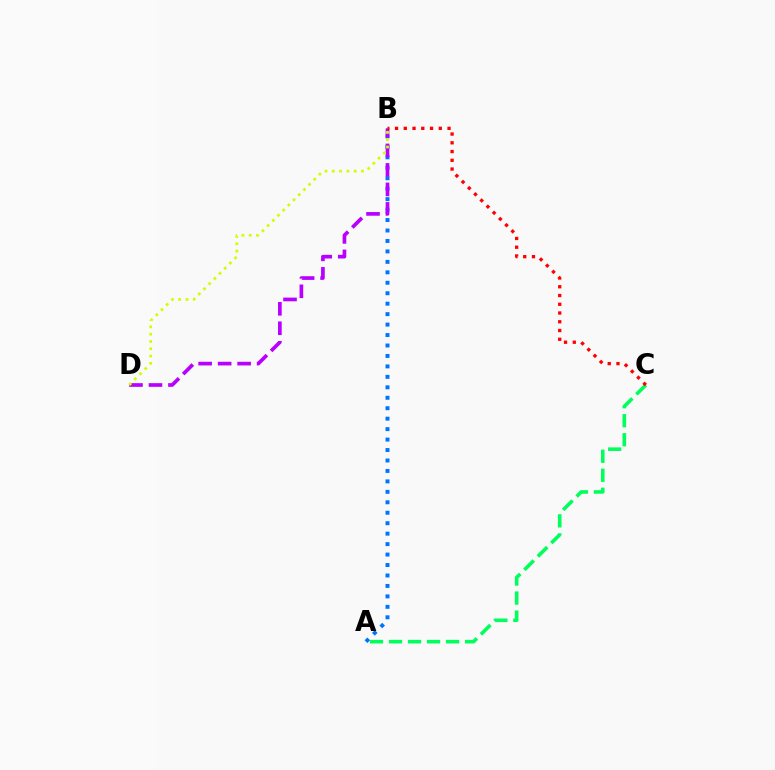{('A', 'B'): [{'color': '#0074ff', 'line_style': 'dotted', 'thickness': 2.84}], ('A', 'C'): [{'color': '#00ff5c', 'line_style': 'dashed', 'thickness': 2.58}], ('B', 'D'): [{'color': '#b900ff', 'line_style': 'dashed', 'thickness': 2.65}, {'color': '#d1ff00', 'line_style': 'dotted', 'thickness': 1.98}], ('B', 'C'): [{'color': '#ff0000', 'line_style': 'dotted', 'thickness': 2.38}]}